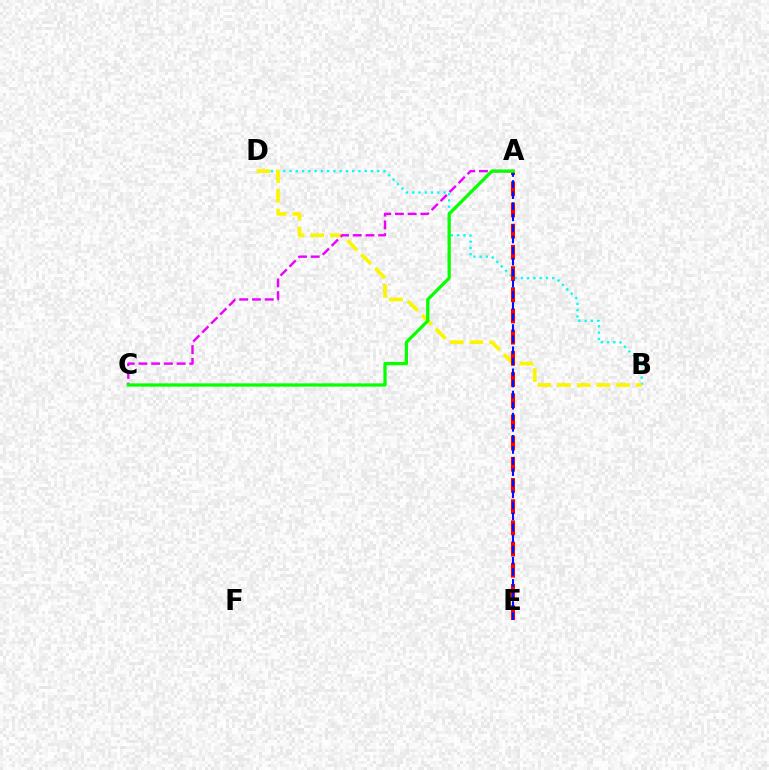{('B', 'D'): [{'color': '#00fff6', 'line_style': 'dotted', 'thickness': 1.7}, {'color': '#fcf500', 'line_style': 'dashed', 'thickness': 2.67}], ('A', 'E'): [{'color': '#ff0000', 'line_style': 'dashed', 'thickness': 2.88}, {'color': '#0010ff', 'line_style': 'dashed', 'thickness': 1.51}], ('A', 'C'): [{'color': '#ee00ff', 'line_style': 'dashed', 'thickness': 1.73}, {'color': '#08ff00', 'line_style': 'solid', 'thickness': 2.35}]}